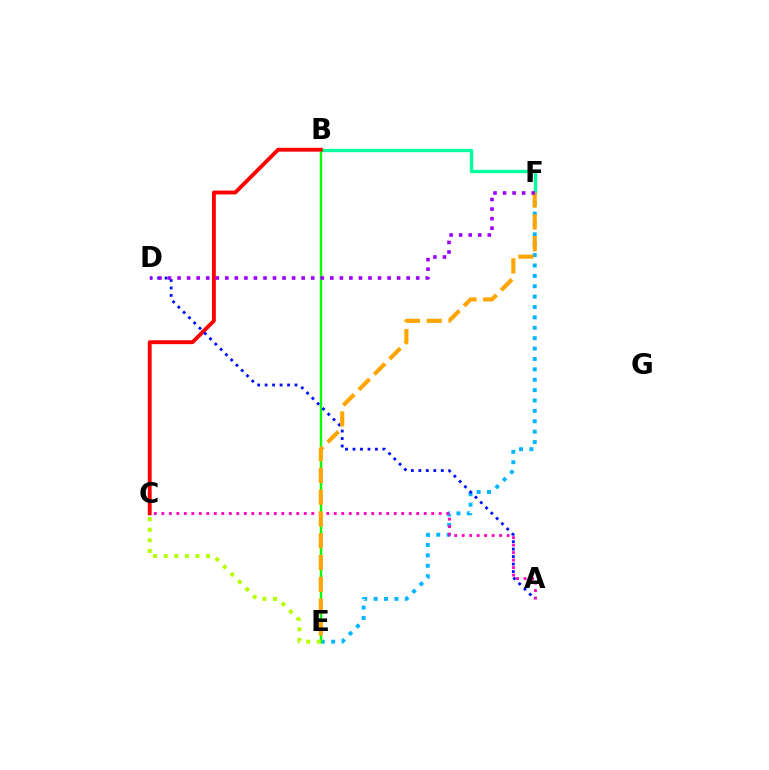{('E', 'F'): [{'color': '#00b5ff', 'line_style': 'dotted', 'thickness': 2.82}, {'color': '#ffa500', 'line_style': 'dashed', 'thickness': 2.96}], ('B', 'E'): [{'color': '#08ff00', 'line_style': 'solid', 'thickness': 1.73}], ('B', 'F'): [{'color': '#00ff9d', 'line_style': 'solid', 'thickness': 2.41}], ('C', 'E'): [{'color': '#b3ff00', 'line_style': 'dotted', 'thickness': 2.88}], ('A', 'C'): [{'color': '#ff00bd', 'line_style': 'dotted', 'thickness': 2.04}], ('B', 'C'): [{'color': '#ff0000', 'line_style': 'solid', 'thickness': 2.78}], ('A', 'D'): [{'color': '#0010ff', 'line_style': 'dotted', 'thickness': 2.03}], ('D', 'F'): [{'color': '#9b00ff', 'line_style': 'dotted', 'thickness': 2.59}]}